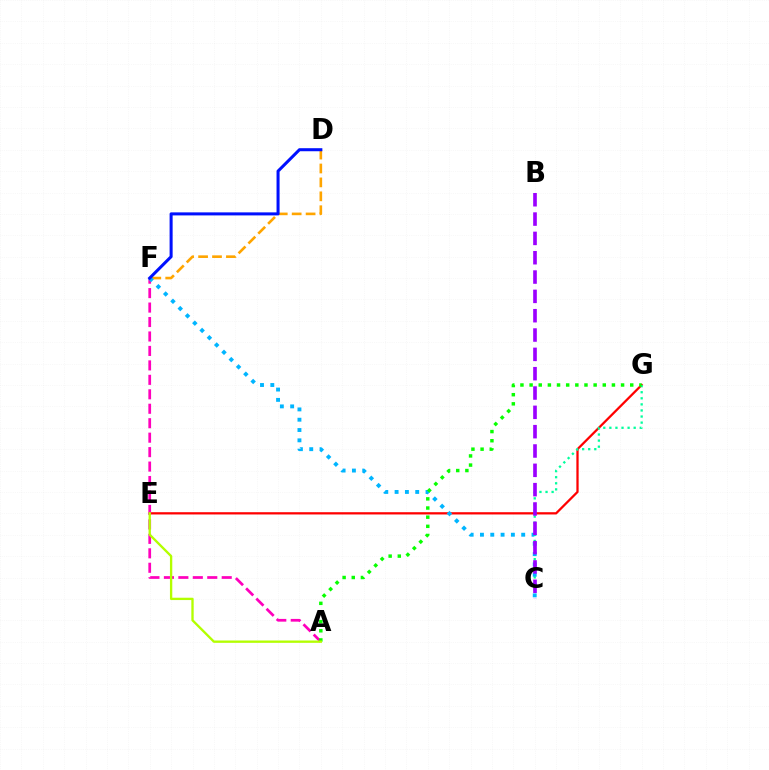{('E', 'G'): [{'color': '#ff0000', 'line_style': 'solid', 'thickness': 1.63}], ('D', 'F'): [{'color': '#ffa500', 'line_style': 'dashed', 'thickness': 1.89}, {'color': '#0010ff', 'line_style': 'solid', 'thickness': 2.18}], ('A', 'F'): [{'color': '#ff00bd', 'line_style': 'dashed', 'thickness': 1.96}], ('C', 'G'): [{'color': '#00ff9d', 'line_style': 'dotted', 'thickness': 1.65}], ('C', 'F'): [{'color': '#00b5ff', 'line_style': 'dotted', 'thickness': 2.8}], ('A', 'G'): [{'color': '#08ff00', 'line_style': 'dotted', 'thickness': 2.49}], ('A', 'E'): [{'color': '#b3ff00', 'line_style': 'solid', 'thickness': 1.68}], ('B', 'C'): [{'color': '#9b00ff', 'line_style': 'dashed', 'thickness': 2.63}]}